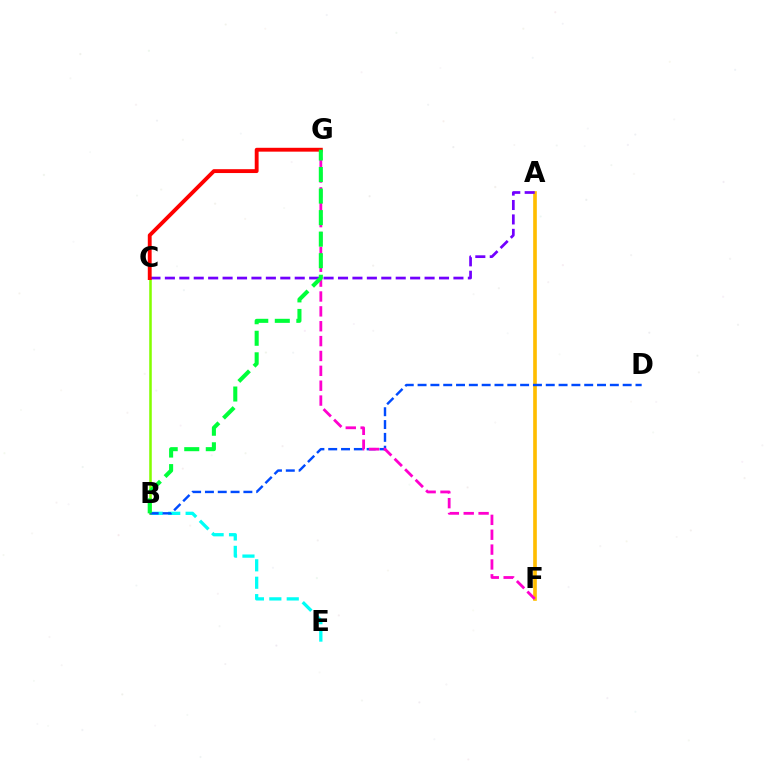{('B', 'E'): [{'color': '#00fff6', 'line_style': 'dashed', 'thickness': 2.37}], ('B', 'C'): [{'color': '#84ff00', 'line_style': 'solid', 'thickness': 1.83}], ('A', 'F'): [{'color': '#ffbd00', 'line_style': 'solid', 'thickness': 2.63}], ('A', 'C'): [{'color': '#7200ff', 'line_style': 'dashed', 'thickness': 1.96}], ('B', 'D'): [{'color': '#004bff', 'line_style': 'dashed', 'thickness': 1.74}], ('F', 'G'): [{'color': '#ff00cf', 'line_style': 'dashed', 'thickness': 2.02}], ('C', 'G'): [{'color': '#ff0000', 'line_style': 'solid', 'thickness': 2.78}], ('B', 'G'): [{'color': '#00ff39', 'line_style': 'dashed', 'thickness': 2.93}]}